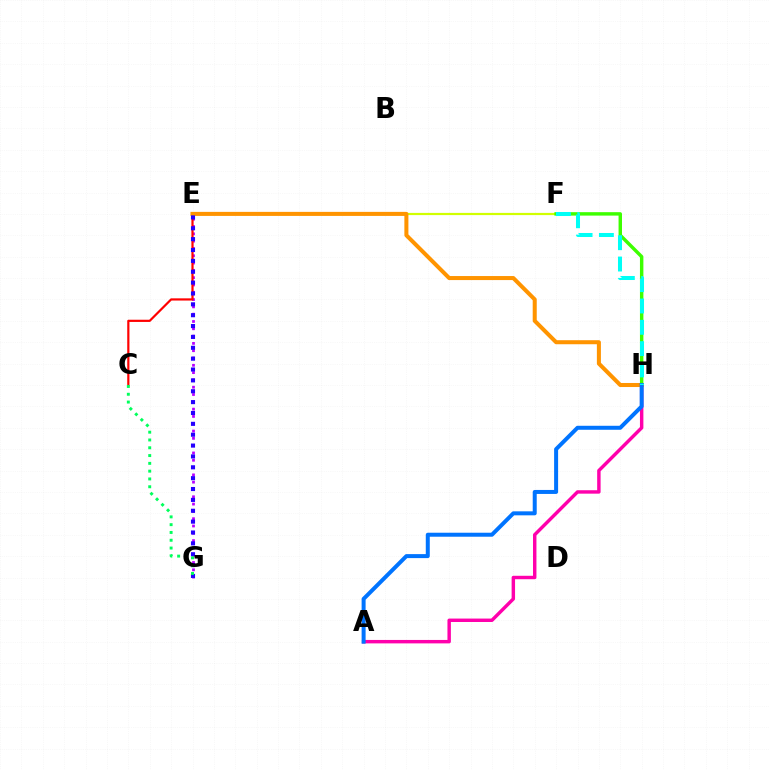{('E', 'F'): [{'color': '#d1ff00', 'line_style': 'solid', 'thickness': 1.59}], ('E', 'G'): [{'color': '#b900ff', 'line_style': 'dotted', 'thickness': 1.98}, {'color': '#2500ff', 'line_style': 'dotted', 'thickness': 2.95}], ('F', 'H'): [{'color': '#3dff00', 'line_style': 'solid', 'thickness': 2.47}, {'color': '#00fff6', 'line_style': 'dashed', 'thickness': 2.9}], ('C', 'E'): [{'color': '#ff0000', 'line_style': 'solid', 'thickness': 1.58}], ('A', 'H'): [{'color': '#ff00ac', 'line_style': 'solid', 'thickness': 2.47}, {'color': '#0074ff', 'line_style': 'solid', 'thickness': 2.87}], ('E', 'H'): [{'color': '#ff9400', 'line_style': 'solid', 'thickness': 2.91}], ('C', 'G'): [{'color': '#00ff5c', 'line_style': 'dotted', 'thickness': 2.12}]}